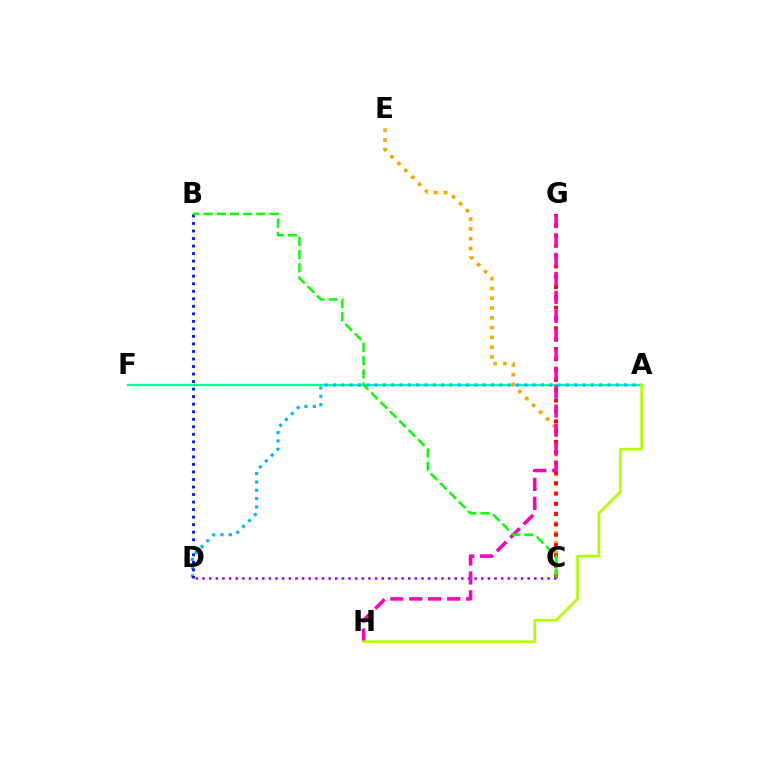{('A', 'F'): [{'color': '#00ff9d', 'line_style': 'solid', 'thickness': 1.59}], ('C', 'E'): [{'color': '#ffa500', 'line_style': 'dotted', 'thickness': 2.66}], ('A', 'D'): [{'color': '#00b5ff', 'line_style': 'dotted', 'thickness': 2.26}], ('B', 'D'): [{'color': '#0010ff', 'line_style': 'dotted', 'thickness': 2.05}], ('C', 'G'): [{'color': '#ff0000', 'line_style': 'dotted', 'thickness': 2.8}], ('C', 'D'): [{'color': '#9b00ff', 'line_style': 'dotted', 'thickness': 1.8}], ('G', 'H'): [{'color': '#ff00bd', 'line_style': 'dashed', 'thickness': 2.57}], ('A', 'H'): [{'color': '#b3ff00', 'line_style': 'solid', 'thickness': 1.93}], ('B', 'C'): [{'color': '#08ff00', 'line_style': 'dashed', 'thickness': 1.79}]}